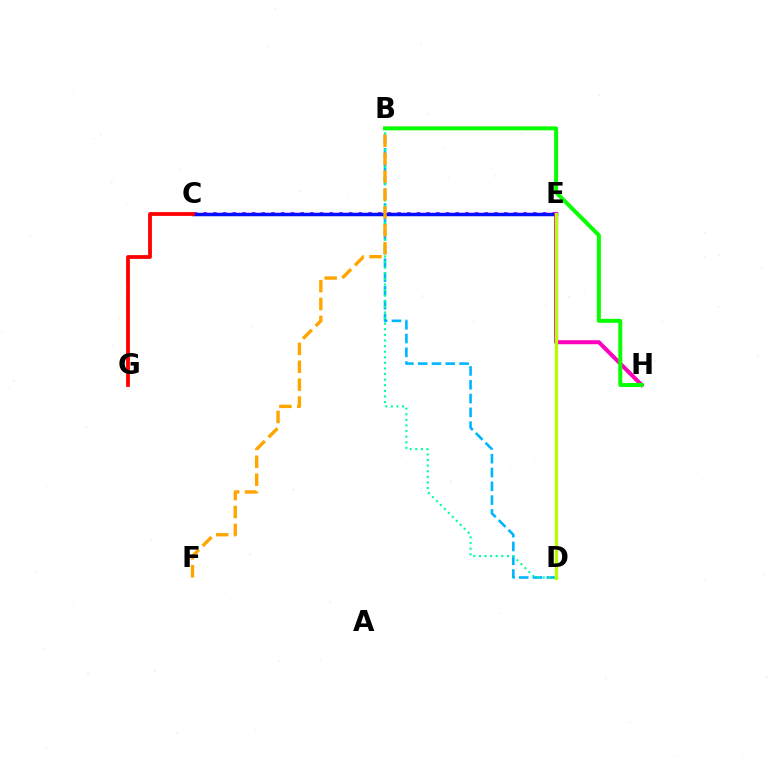{('C', 'E'): [{'color': '#9b00ff', 'line_style': 'dotted', 'thickness': 2.63}, {'color': '#0010ff', 'line_style': 'solid', 'thickness': 2.51}], ('B', 'D'): [{'color': '#00b5ff', 'line_style': 'dashed', 'thickness': 1.87}, {'color': '#00ff9d', 'line_style': 'dotted', 'thickness': 1.52}], ('C', 'G'): [{'color': '#ff0000', 'line_style': 'solid', 'thickness': 2.73}], ('E', 'H'): [{'color': '#ff00bd', 'line_style': 'solid', 'thickness': 2.88}], ('B', 'F'): [{'color': '#ffa500', 'line_style': 'dashed', 'thickness': 2.43}], ('D', 'E'): [{'color': '#b3ff00', 'line_style': 'solid', 'thickness': 2.29}], ('B', 'H'): [{'color': '#08ff00', 'line_style': 'solid', 'thickness': 2.85}]}